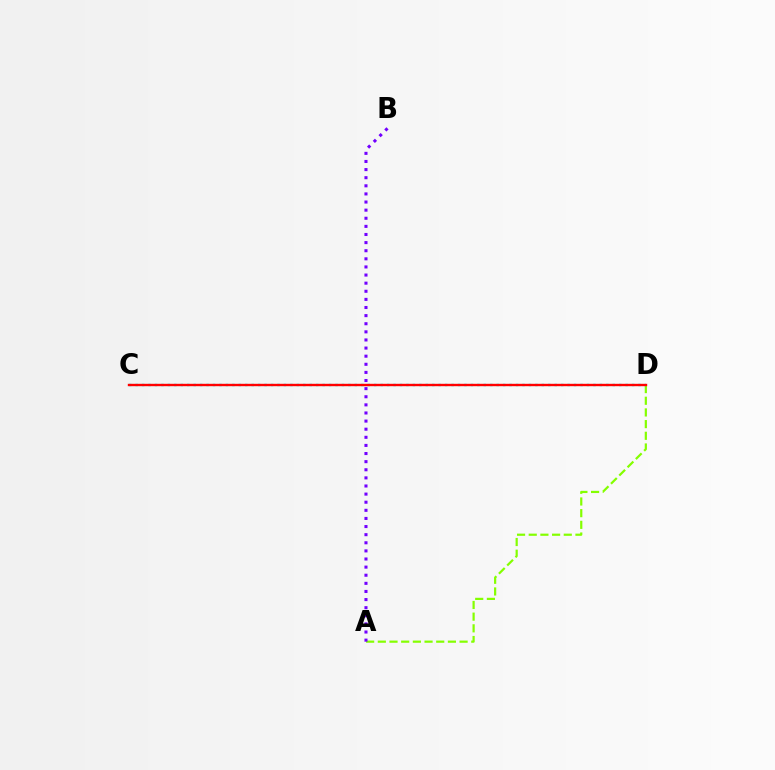{('A', 'D'): [{'color': '#84ff00', 'line_style': 'dashed', 'thickness': 1.59}], ('A', 'B'): [{'color': '#7200ff', 'line_style': 'dotted', 'thickness': 2.2}], ('C', 'D'): [{'color': '#00fff6', 'line_style': 'dotted', 'thickness': 1.75}, {'color': '#ff0000', 'line_style': 'solid', 'thickness': 1.72}]}